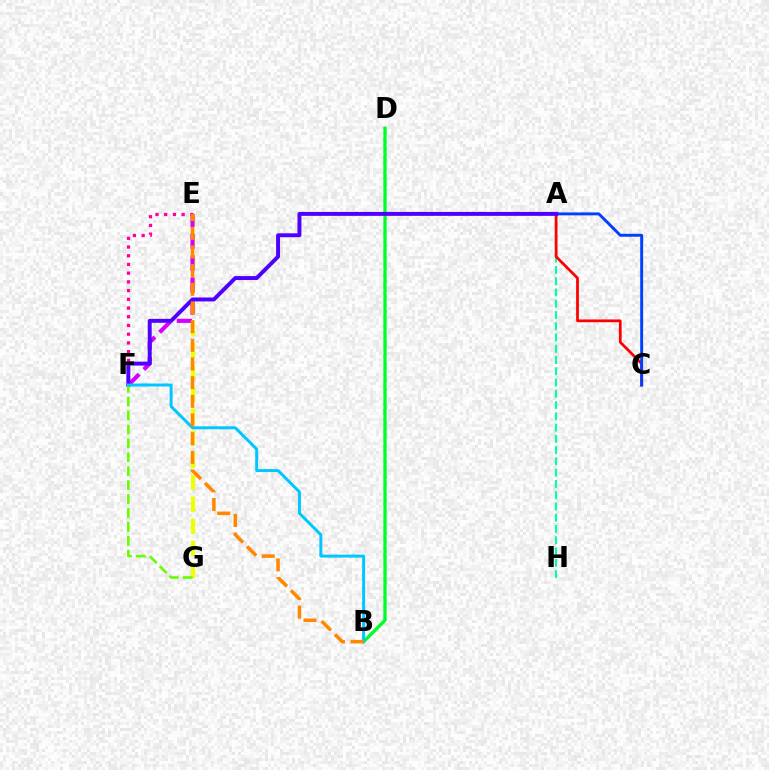{('B', 'D'): [{'color': '#00ff27', 'line_style': 'solid', 'thickness': 2.39}], ('A', 'H'): [{'color': '#00ffaf', 'line_style': 'dashed', 'thickness': 1.53}], ('E', 'G'): [{'color': '#eeff00', 'line_style': 'dashed', 'thickness': 2.99}], ('A', 'C'): [{'color': '#ff0000', 'line_style': 'solid', 'thickness': 1.99}, {'color': '#003fff', 'line_style': 'solid', 'thickness': 2.1}], ('E', 'F'): [{'color': '#d600ff', 'line_style': 'dashed', 'thickness': 2.97}, {'color': '#ff00a0', 'line_style': 'dotted', 'thickness': 2.37}], ('A', 'F'): [{'color': '#4f00ff', 'line_style': 'solid', 'thickness': 2.84}], ('F', 'G'): [{'color': '#66ff00', 'line_style': 'dashed', 'thickness': 1.89}], ('B', 'F'): [{'color': '#00c7ff', 'line_style': 'solid', 'thickness': 2.13}], ('B', 'E'): [{'color': '#ff8800', 'line_style': 'dashed', 'thickness': 2.54}]}